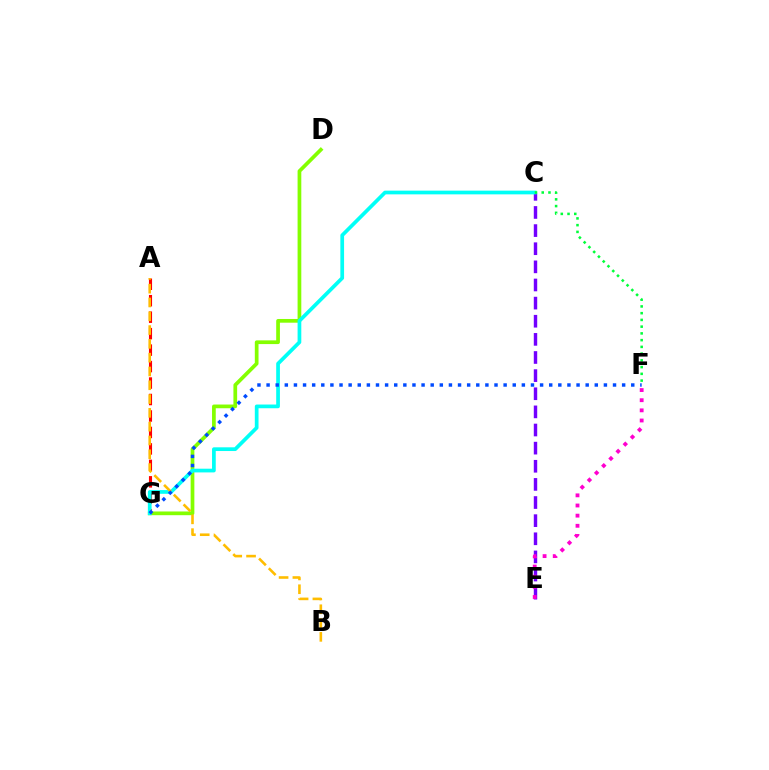{('A', 'G'): [{'color': '#ff0000', 'line_style': 'dashed', 'thickness': 2.24}], ('D', 'G'): [{'color': '#84ff00', 'line_style': 'solid', 'thickness': 2.68}], ('C', 'E'): [{'color': '#7200ff', 'line_style': 'dashed', 'thickness': 2.46}], ('E', 'F'): [{'color': '#ff00cf', 'line_style': 'dotted', 'thickness': 2.76}], ('C', 'G'): [{'color': '#00fff6', 'line_style': 'solid', 'thickness': 2.67}], ('C', 'F'): [{'color': '#00ff39', 'line_style': 'dotted', 'thickness': 1.83}], ('A', 'B'): [{'color': '#ffbd00', 'line_style': 'dashed', 'thickness': 1.87}], ('F', 'G'): [{'color': '#004bff', 'line_style': 'dotted', 'thickness': 2.48}]}